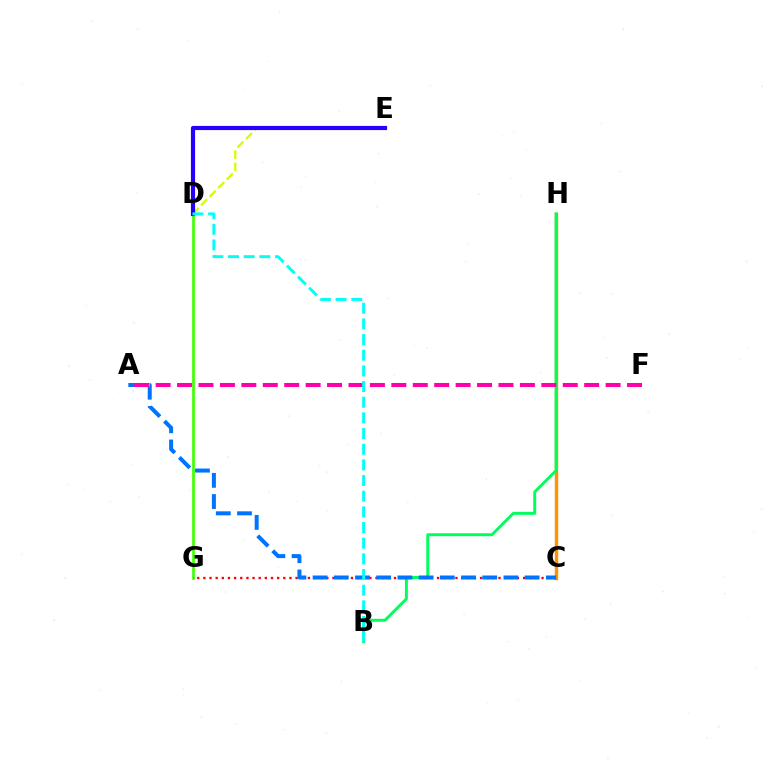{('D', 'E'): [{'color': '#d1ff00', 'line_style': 'dashed', 'thickness': 1.65}, {'color': '#2500ff', 'line_style': 'solid', 'thickness': 3.0}], ('D', 'G'): [{'color': '#3dff00', 'line_style': 'solid', 'thickness': 1.91}], ('C', 'H'): [{'color': '#b900ff', 'line_style': 'solid', 'thickness': 2.08}, {'color': '#ff9400', 'line_style': 'solid', 'thickness': 2.46}], ('C', 'G'): [{'color': '#ff0000', 'line_style': 'dotted', 'thickness': 1.67}], ('B', 'H'): [{'color': '#00ff5c', 'line_style': 'solid', 'thickness': 2.12}], ('A', 'C'): [{'color': '#0074ff', 'line_style': 'dashed', 'thickness': 2.88}], ('A', 'F'): [{'color': '#ff00ac', 'line_style': 'dashed', 'thickness': 2.91}], ('B', 'D'): [{'color': '#00fff6', 'line_style': 'dashed', 'thickness': 2.13}]}